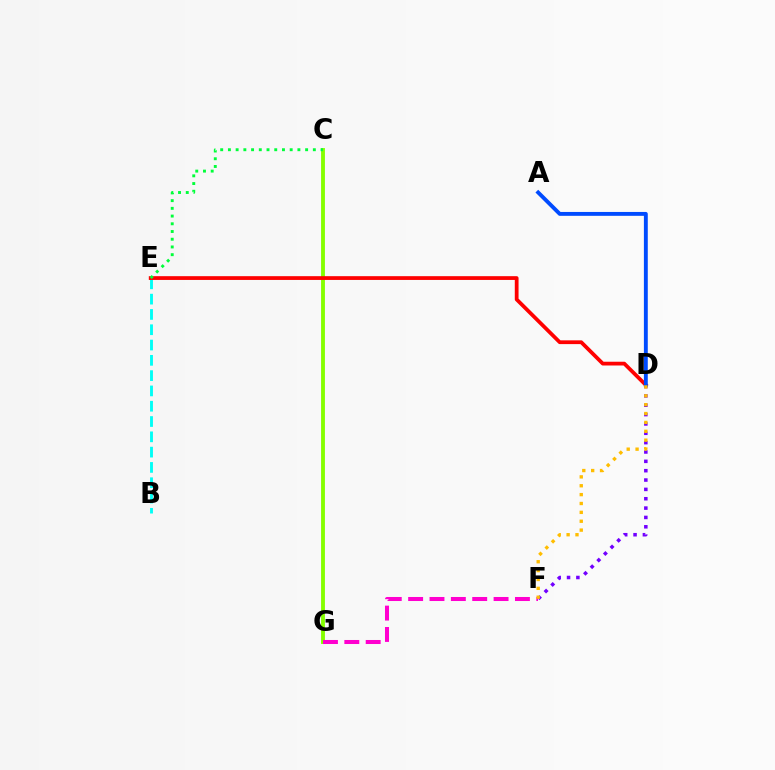{('B', 'E'): [{'color': '#00fff6', 'line_style': 'dashed', 'thickness': 2.08}], ('D', 'F'): [{'color': '#7200ff', 'line_style': 'dotted', 'thickness': 2.54}, {'color': '#ffbd00', 'line_style': 'dotted', 'thickness': 2.41}], ('C', 'G'): [{'color': '#84ff00', 'line_style': 'solid', 'thickness': 2.78}], ('D', 'E'): [{'color': '#ff0000', 'line_style': 'solid', 'thickness': 2.71}], ('F', 'G'): [{'color': '#ff00cf', 'line_style': 'dashed', 'thickness': 2.9}], ('A', 'D'): [{'color': '#004bff', 'line_style': 'solid', 'thickness': 2.79}], ('C', 'E'): [{'color': '#00ff39', 'line_style': 'dotted', 'thickness': 2.1}]}